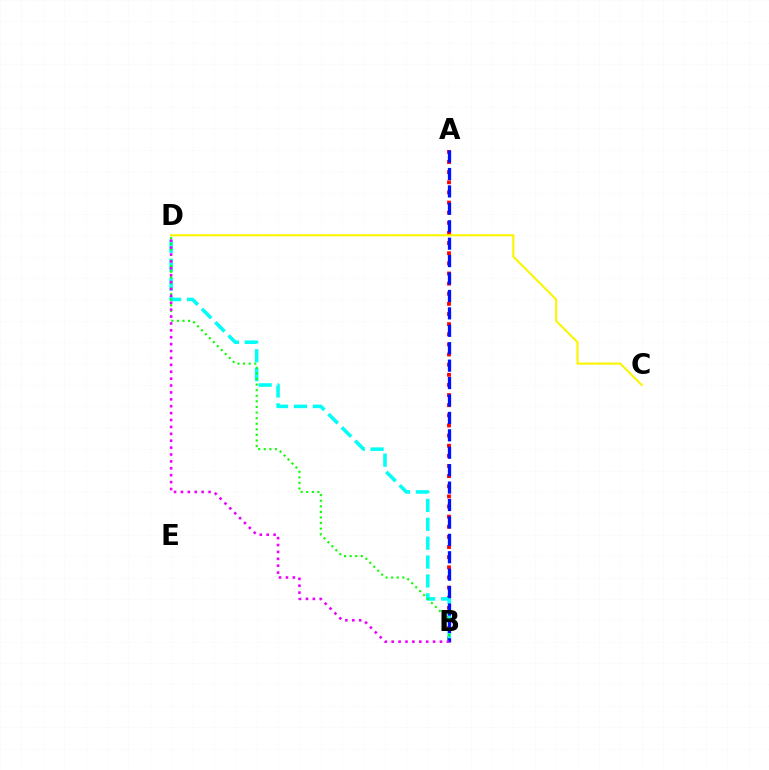{('A', 'B'): [{'color': '#ff0000', 'line_style': 'dotted', 'thickness': 2.75}, {'color': '#0010ff', 'line_style': 'dashed', 'thickness': 2.37}], ('B', 'D'): [{'color': '#00fff6', 'line_style': 'dashed', 'thickness': 2.56}, {'color': '#08ff00', 'line_style': 'dotted', 'thickness': 1.52}, {'color': '#ee00ff', 'line_style': 'dotted', 'thickness': 1.87}], ('C', 'D'): [{'color': '#fcf500', 'line_style': 'solid', 'thickness': 1.52}]}